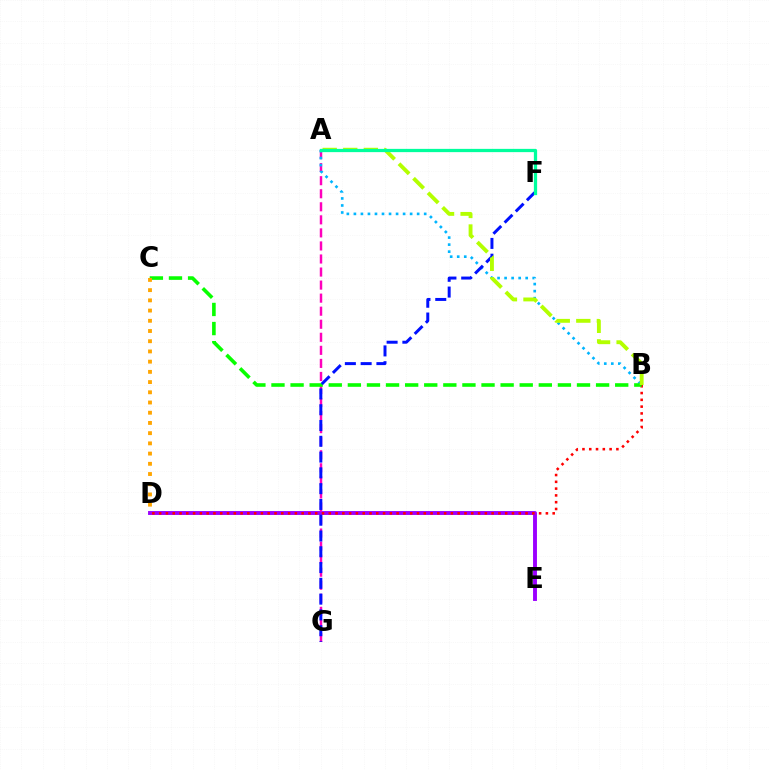{('D', 'E'): [{'color': '#9b00ff', 'line_style': 'solid', 'thickness': 2.81}], ('B', 'D'): [{'color': '#ff0000', 'line_style': 'dotted', 'thickness': 1.84}], ('A', 'G'): [{'color': '#ff00bd', 'line_style': 'dashed', 'thickness': 1.77}], ('A', 'B'): [{'color': '#00b5ff', 'line_style': 'dotted', 'thickness': 1.91}, {'color': '#b3ff00', 'line_style': 'dashed', 'thickness': 2.79}], ('B', 'C'): [{'color': '#08ff00', 'line_style': 'dashed', 'thickness': 2.59}], ('F', 'G'): [{'color': '#0010ff', 'line_style': 'dashed', 'thickness': 2.14}], ('C', 'D'): [{'color': '#ffa500', 'line_style': 'dotted', 'thickness': 2.78}], ('A', 'F'): [{'color': '#00ff9d', 'line_style': 'solid', 'thickness': 2.35}]}